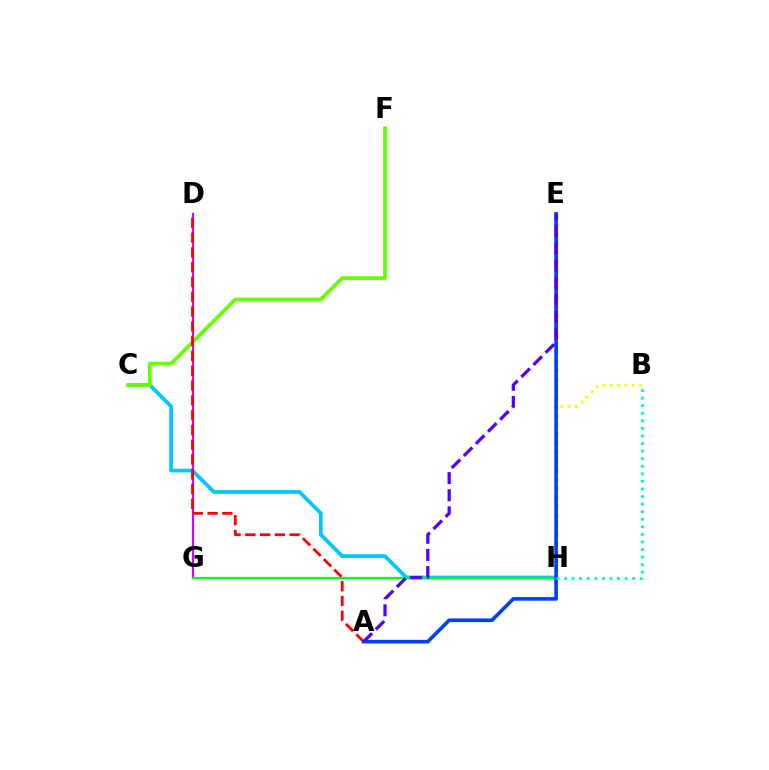{('C', 'H'): [{'color': '#00c7ff', 'line_style': 'solid', 'thickness': 2.69}], ('C', 'F'): [{'color': '#66ff00', 'line_style': 'solid', 'thickness': 2.72}], ('D', 'G'): [{'color': '#d600ff', 'line_style': 'solid', 'thickness': 1.58}], ('A', 'D'): [{'color': '#ff0000', 'line_style': 'dashed', 'thickness': 2.01}], ('B', 'H'): [{'color': '#eeff00', 'line_style': 'dotted', 'thickness': 1.98}, {'color': '#00ffaf', 'line_style': 'dotted', 'thickness': 2.06}], ('E', 'H'): [{'color': '#ff00a0', 'line_style': 'dotted', 'thickness': 2.17}, {'color': '#ff8800', 'line_style': 'dotted', 'thickness': 2.47}], ('G', 'H'): [{'color': '#00ff27', 'line_style': 'solid', 'thickness': 1.68}], ('A', 'E'): [{'color': '#003fff', 'line_style': 'solid', 'thickness': 2.61}, {'color': '#4f00ff', 'line_style': 'dashed', 'thickness': 2.33}]}